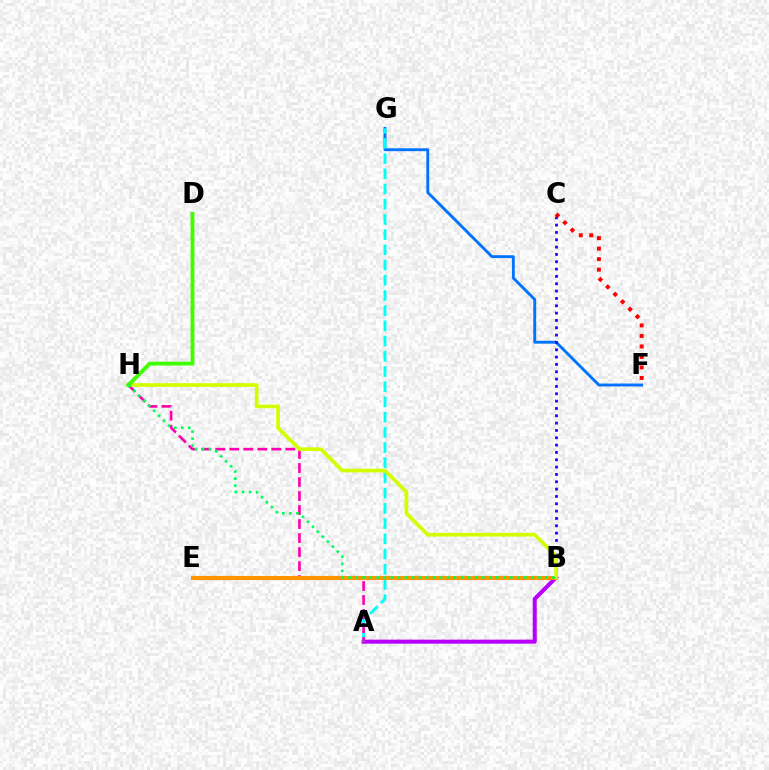{('F', 'G'): [{'color': '#0074ff', 'line_style': 'solid', 'thickness': 2.08}], ('A', 'B'): [{'color': '#b900ff', 'line_style': 'solid', 'thickness': 2.91}], ('A', 'G'): [{'color': '#00fff6', 'line_style': 'dashed', 'thickness': 2.07}], ('A', 'H'): [{'color': '#ff00ac', 'line_style': 'dashed', 'thickness': 1.9}], ('B', 'E'): [{'color': '#ff9400', 'line_style': 'solid', 'thickness': 2.98}], ('B', 'C'): [{'color': '#2500ff', 'line_style': 'dotted', 'thickness': 1.99}], ('B', 'H'): [{'color': '#d1ff00', 'line_style': 'solid', 'thickness': 2.65}, {'color': '#00ff5c', 'line_style': 'dotted', 'thickness': 1.91}], ('C', 'F'): [{'color': '#ff0000', 'line_style': 'dotted', 'thickness': 2.85}], ('D', 'H'): [{'color': '#3dff00', 'line_style': 'solid', 'thickness': 2.76}]}